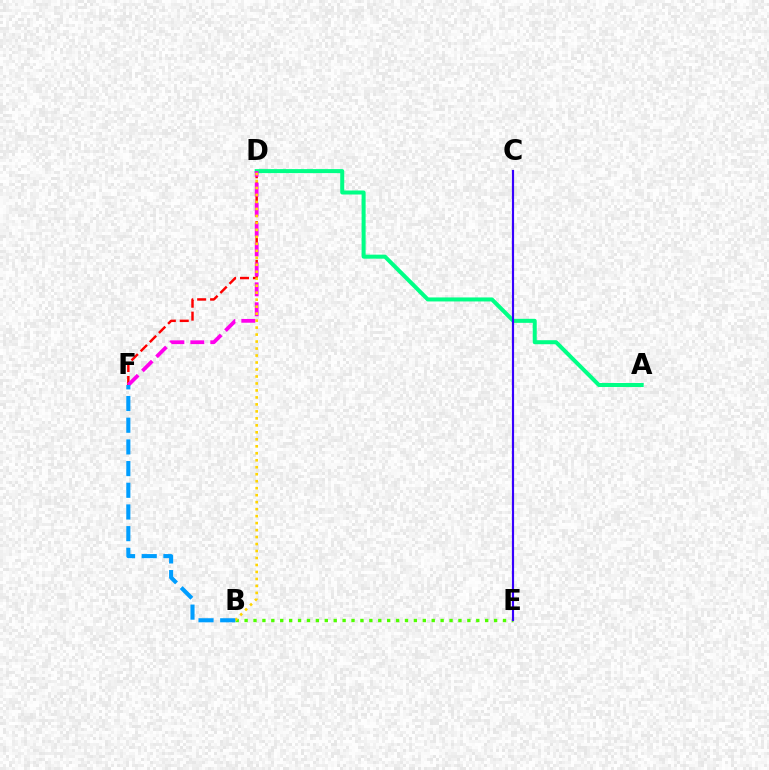{('B', 'E'): [{'color': '#4fff00', 'line_style': 'dotted', 'thickness': 2.42}], ('D', 'F'): [{'color': '#ff0000', 'line_style': 'dashed', 'thickness': 1.76}, {'color': '#ff00ed', 'line_style': 'dashed', 'thickness': 2.71}], ('A', 'D'): [{'color': '#00ff86', 'line_style': 'solid', 'thickness': 2.89}], ('B', 'D'): [{'color': '#ffd500', 'line_style': 'dotted', 'thickness': 1.9}], ('C', 'E'): [{'color': '#3700ff', 'line_style': 'solid', 'thickness': 1.56}], ('B', 'F'): [{'color': '#009eff', 'line_style': 'dashed', 'thickness': 2.95}]}